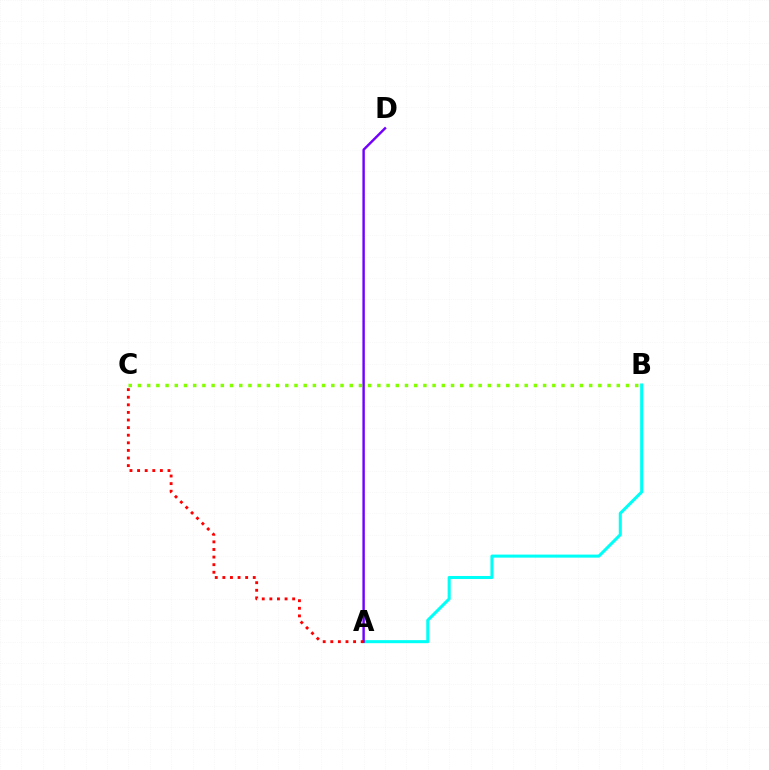{('A', 'B'): [{'color': '#00fff6', 'line_style': 'solid', 'thickness': 2.19}], ('A', 'D'): [{'color': '#7200ff', 'line_style': 'solid', 'thickness': 1.75}], ('A', 'C'): [{'color': '#ff0000', 'line_style': 'dotted', 'thickness': 2.06}], ('B', 'C'): [{'color': '#84ff00', 'line_style': 'dotted', 'thickness': 2.5}]}